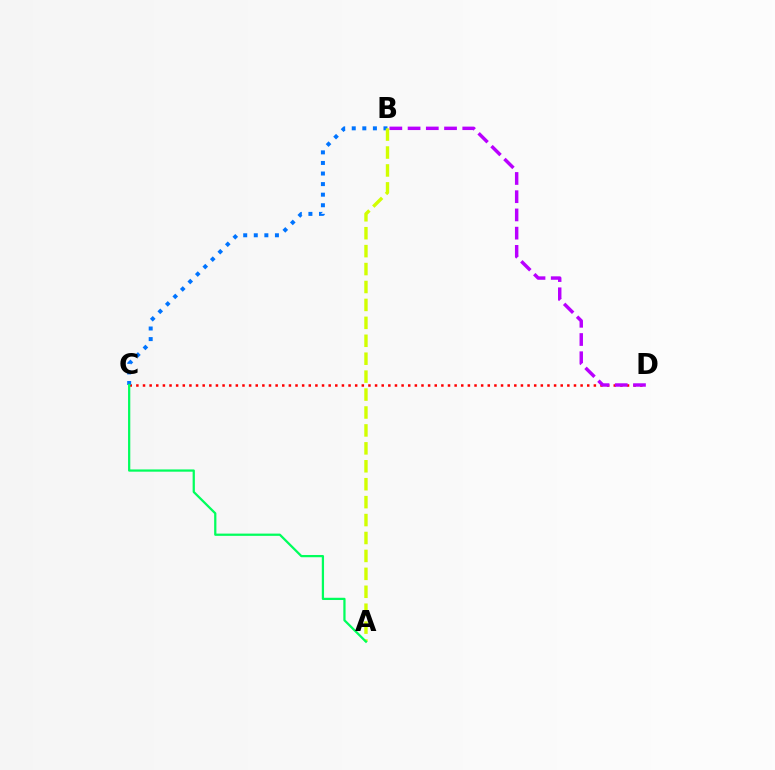{('C', 'D'): [{'color': '#ff0000', 'line_style': 'dotted', 'thickness': 1.8}], ('B', 'C'): [{'color': '#0074ff', 'line_style': 'dotted', 'thickness': 2.87}], ('A', 'B'): [{'color': '#d1ff00', 'line_style': 'dashed', 'thickness': 2.44}], ('A', 'C'): [{'color': '#00ff5c', 'line_style': 'solid', 'thickness': 1.62}], ('B', 'D'): [{'color': '#b900ff', 'line_style': 'dashed', 'thickness': 2.48}]}